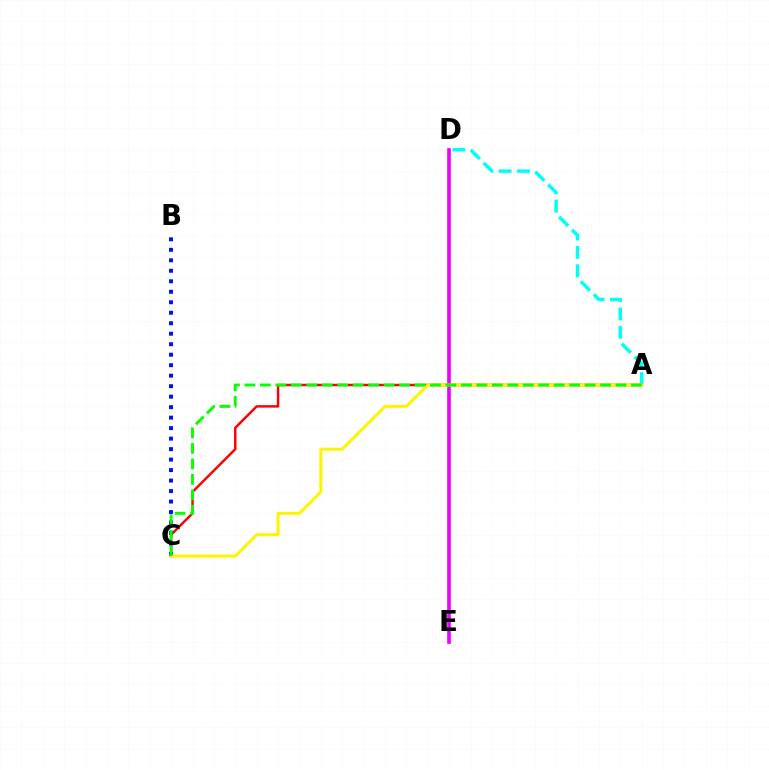{('A', 'D'): [{'color': '#00fff6', 'line_style': 'dashed', 'thickness': 2.5}], ('A', 'C'): [{'color': '#ff0000', 'line_style': 'solid', 'thickness': 1.77}, {'color': '#fcf500', 'line_style': 'solid', 'thickness': 2.17}, {'color': '#08ff00', 'line_style': 'dashed', 'thickness': 2.1}], ('B', 'C'): [{'color': '#0010ff', 'line_style': 'dotted', 'thickness': 2.85}], ('D', 'E'): [{'color': '#ee00ff', 'line_style': 'solid', 'thickness': 2.61}]}